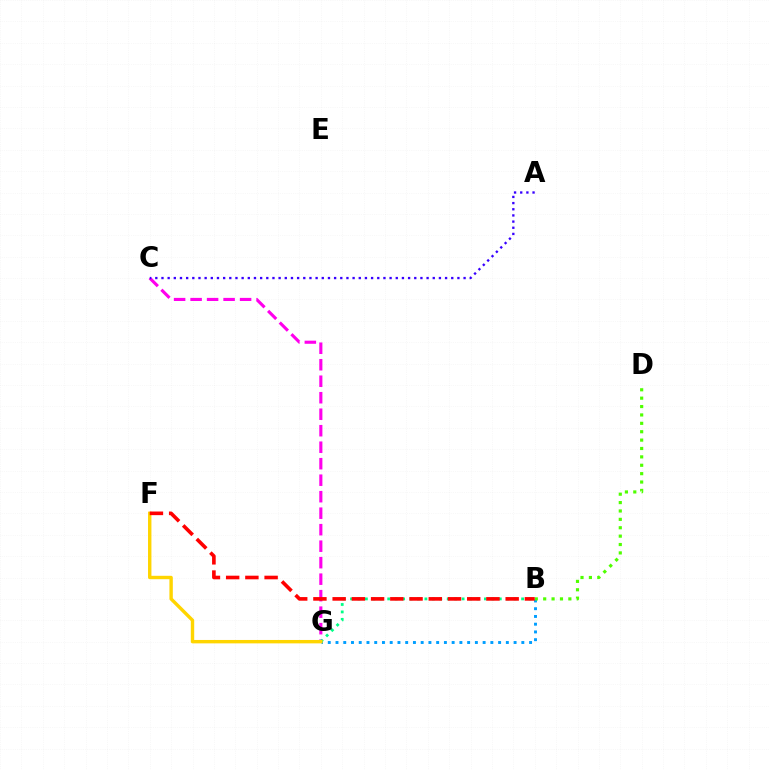{('B', 'G'): [{'color': '#009eff', 'line_style': 'dotted', 'thickness': 2.1}, {'color': '#00ff86', 'line_style': 'dotted', 'thickness': 2.02}], ('C', 'G'): [{'color': '#ff00ed', 'line_style': 'dashed', 'thickness': 2.24}], ('A', 'C'): [{'color': '#3700ff', 'line_style': 'dotted', 'thickness': 1.68}], ('B', 'D'): [{'color': '#4fff00', 'line_style': 'dotted', 'thickness': 2.28}], ('F', 'G'): [{'color': '#ffd500', 'line_style': 'solid', 'thickness': 2.45}], ('B', 'F'): [{'color': '#ff0000', 'line_style': 'dashed', 'thickness': 2.61}]}